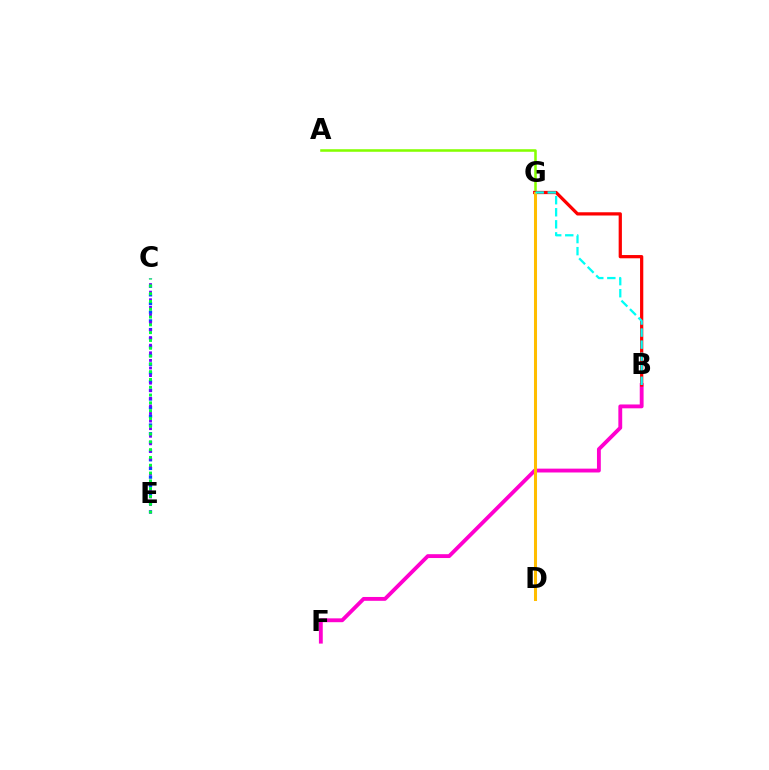{('C', 'E'): [{'color': '#004bff', 'line_style': 'dotted', 'thickness': 2.36}, {'color': '#7200ff', 'line_style': 'dotted', 'thickness': 2.06}, {'color': '#00ff39', 'line_style': 'dotted', 'thickness': 2.12}], ('B', 'F'): [{'color': '#ff00cf', 'line_style': 'solid', 'thickness': 2.77}], ('A', 'G'): [{'color': '#84ff00', 'line_style': 'solid', 'thickness': 1.84}], ('B', 'G'): [{'color': '#ff0000', 'line_style': 'solid', 'thickness': 2.34}, {'color': '#00fff6', 'line_style': 'dashed', 'thickness': 1.64}], ('D', 'G'): [{'color': '#ffbd00', 'line_style': 'solid', 'thickness': 2.18}]}